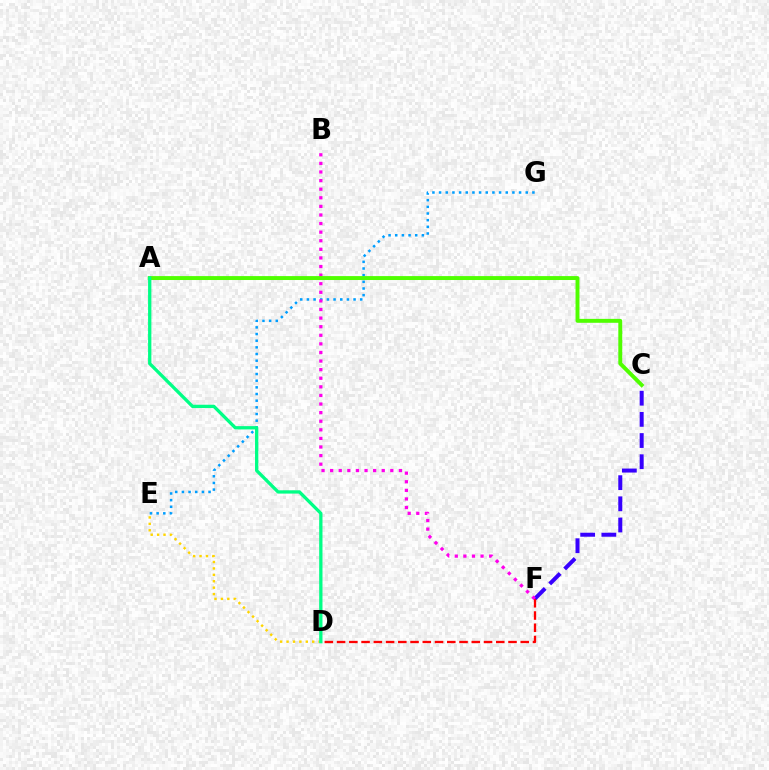{('C', 'F'): [{'color': '#3700ff', 'line_style': 'dashed', 'thickness': 2.88}], ('E', 'G'): [{'color': '#009eff', 'line_style': 'dotted', 'thickness': 1.81}], ('D', 'E'): [{'color': '#ffd500', 'line_style': 'dotted', 'thickness': 1.74}], ('D', 'F'): [{'color': '#ff0000', 'line_style': 'dashed', 'thickness': 1.66}], ('B', 'F'): [{'color': '#ff00ed', 'line_style': 'dotted', 'thickness': 2.33}], ('A', 'C'): [{'color': '#4fff00', 'line_style': 'solid', 'thickness': 2.82}], ('A', 'D'): [{'color': '#00ff86', 'line_style': 'solid', 'thickness': 2.37}]}